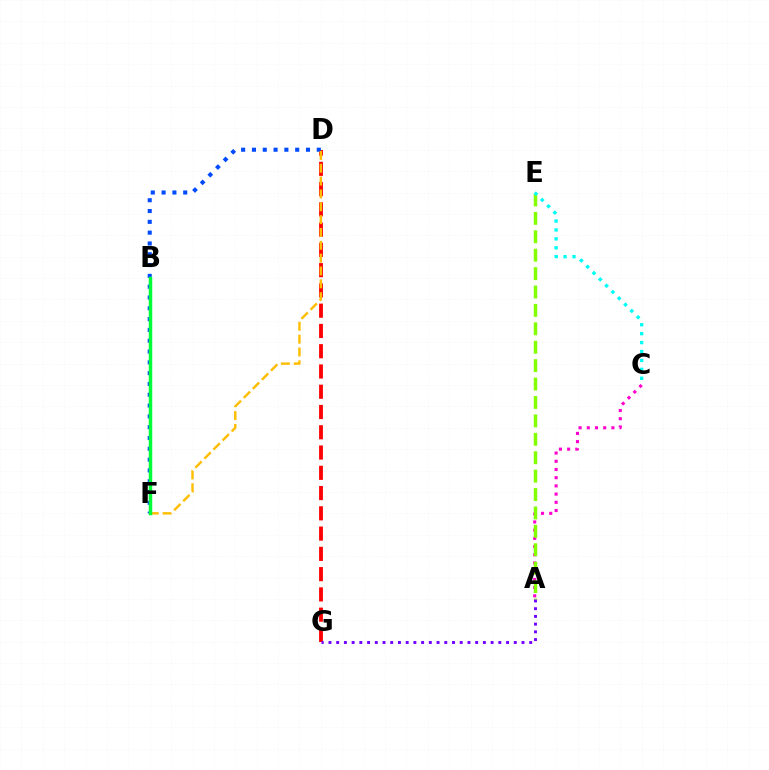{('A', 'C'): [{'color': '#ff00cf', 'line_style': 'dotted', 'thickness': 2.23}], ('D', 'G'): [{'color': '#ff0000', 'line_style': 'dashed', 'thickness': 2.75}], ('A', 'E'): [{'color': '#84ff00', 'line_style': 'dashed', 'thickness': 2.5}], ('A', 'G'): [{'color': '#7200ff', 'line_style': 'dotted', 'thickness': 2.1}], ('C', 'E'): [{'color': '#00fff6', 'line_style': 'dotted', 'thickness': 2.42}], ('D', 'F'): [{'color': '#004bff', 'line_style': 'dotted', 'thickness': 2.94}, {'color': '#ffbd00', 'line_style': 'dashed', 'thickness': 1.74}], ('B', 'F'): [{'color': '#00ff39', 'line_style': 'solid', 'thickness': 2.51}]}